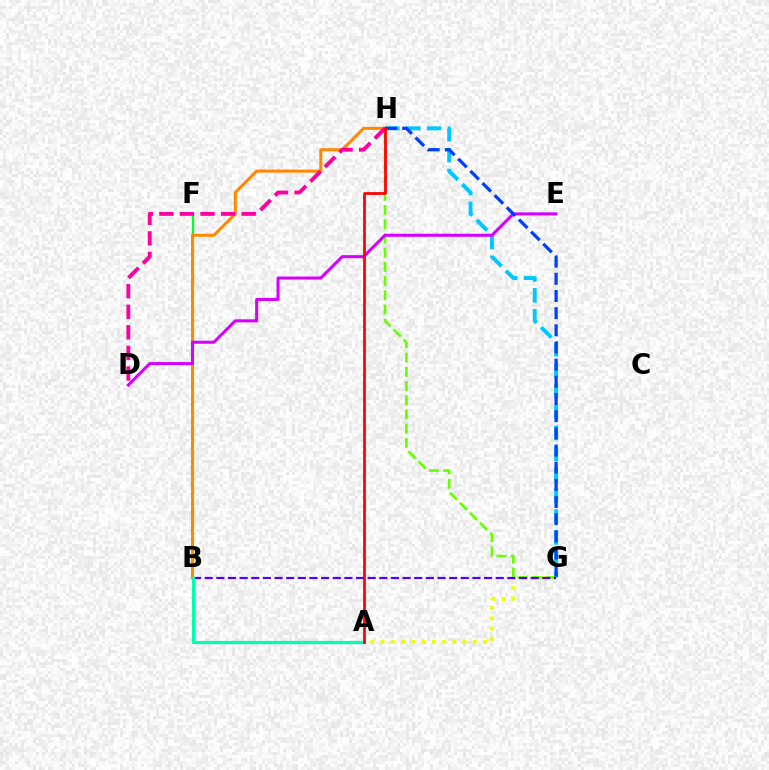{('G', 'H'): [{'color': '#00c7ff', 'line_style': 'dashed', 'thickness': 2.84}, {'color': '#66ff00', 'line_style': 'dashed', 'thickness': 1.93}, {'color': '#003fff', 'line_style': 'dashed', 'thickness': 2.33}], ('A', 'G'): [{'color': '#eeff00', 'line_style': 'dotted', 'thickness': 2.78}], ('B', 'F'): [{'color': '#00ff27', 'line_style': 'solid', 'thickness': 1.59}], ('B', 'G'): [{'color': '#4f00ff', 'line_style': 'dashed', 'thickness': 1.58}], ('B', 'H'): [{'color': '#ff8800', 'line_style': 'solid', 'thickness': 2.17}], ('D', 'E'): [{'color': '#d600ff', 'line_style': 'solid', 'thickness': 2.19}], ('A', 'B'): [{'color': '#00ffaf', 'line_style': 'solid', 'thickness': 2.32}], ('D', 'H'): [{'color': '#ff00a0', 'line_style': 'dashed', 'thickness': 2.79}], ('A', 'H'): [{'color': '#ff0000', 'line_style': 'solid', 'thickness': 1.97}]}